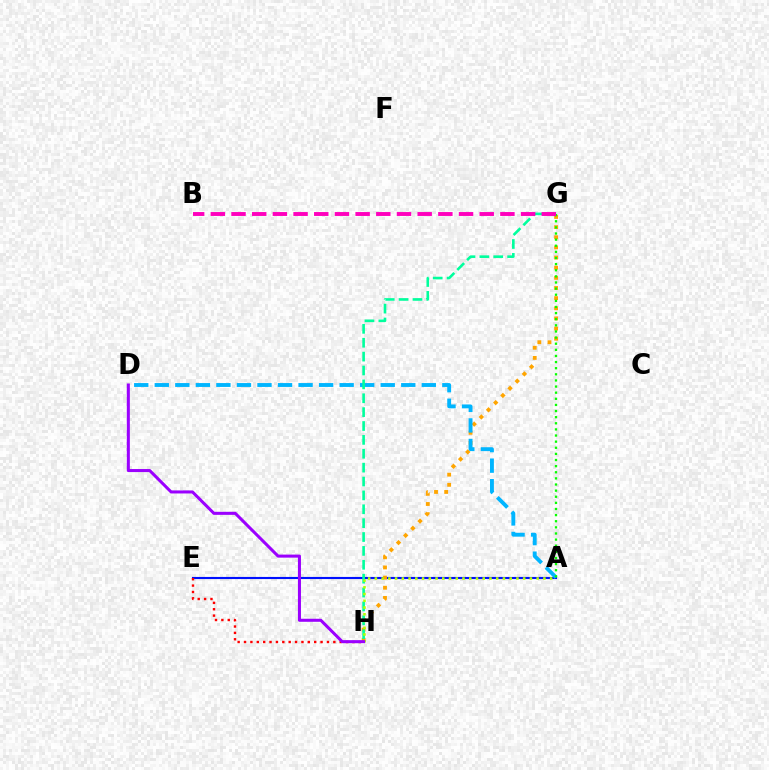{('A', 'E'): [{'color': '#0010ff', 'line_style': 'solid', 'thickness': 1.53}], ('E', 'H'): [{'color': '#ff0000', 'line_style': 'dotted', 'thickness': 1.73}], ('G', 'H'): [{'color': '#ffa500', 'line_style': 'dotted', 'thickness': 2.76}, {'color': '#00ff9d', 'line_style': 'dashed', 'thickness': 1.89}], ('A', 'D'): [{'color': '#00b5ff', 'line_style': 'dashed', 'thickness': 2.79}], ('A', 'H'): [{'color': '#b3ff00', 'line_style': 'dotted', 'thickness': 1.83}], ('D', 'H'): [{'color': '#9b00ff', 'line_style': 'solid', 'thickness': 2.19}], ('A', 'G'): [{'color': '#08ff00', 'line_style': 'dotted', 'thickness': 1.66}], ('B', 'G'): [{'color': '#ff00bd', 'line_style': 'dashed', 'thickness': 2.81}]}